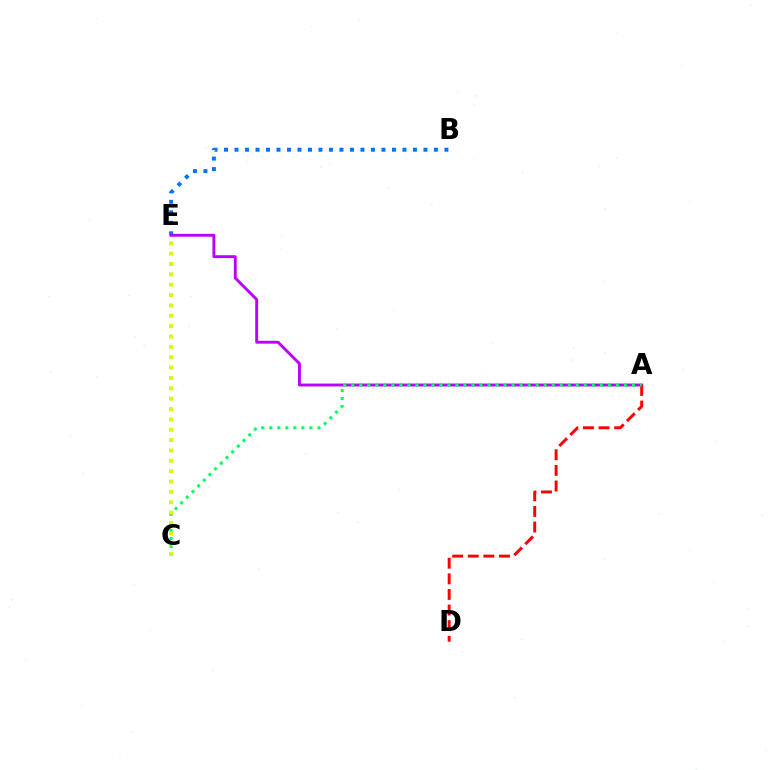{('B', 'E'): [{'color': '#0074ff', 'line_style': 'dotted', 'thickness': 2.85}], ('A', 'E'): [{'color': '#b900ff', 'line_style': 'solid', 'thickness': 2.08}], ('A', 'D'): [{'color': '#ff0000', 'line_style': 'dashed', 'thickness': 2.12}], ('A', 'C'): [{'color': '#00ff5c', 'line_style': 'dotted', 'thickness': 2.18}], ('C', 'E'): [{'color': '#d1ff00', 'line_style': 'dotted', 'thickness': 2.81}]}